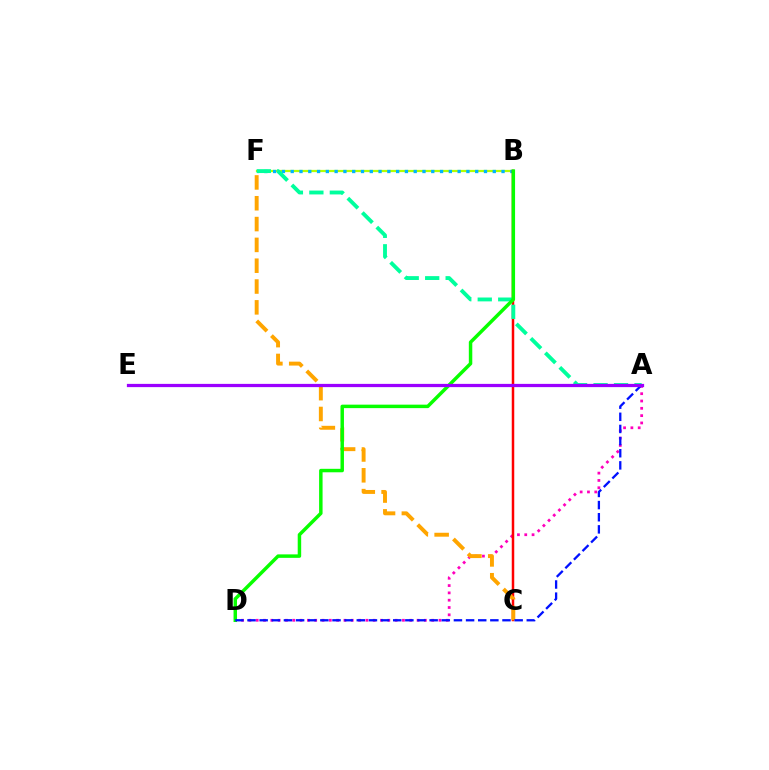{('B', 'F'): [{'color': '#b3ff00', 'line_style': 'solid', 'thickness': 1.61}, {'color': '#00b5ff', 'line_style': 'dotted', 'thickness': 2.39}], ('A', 'D'): [{'color': '#ff00bd', 'line_style': 'dotted', 'thickness': 1.99}, {'color': '#0010ff', 'line_style': 'dashed', 'thickness': 1.65}], ('B', 'C'): [{'color': '#ff0000', 'line_style': 'solid', 'thickness': 1.79}], ('A', 'F'): [{'color': '#00ff9d', 'line_style': 'dashed', 'thickness': 2.78}], ('C', 'F'): [{'color': '#ffa500', 'line_style': 'dashed', 'thickness': 2.83}], ('B', 'D'): [{'color': '#08ff00', 'line_style': 'solid', 'thickness': 2.5}], ('A', 'E'): [{'color': '#9b00ff', 'line_style': 'solid', 'thickness': 2.33}]}